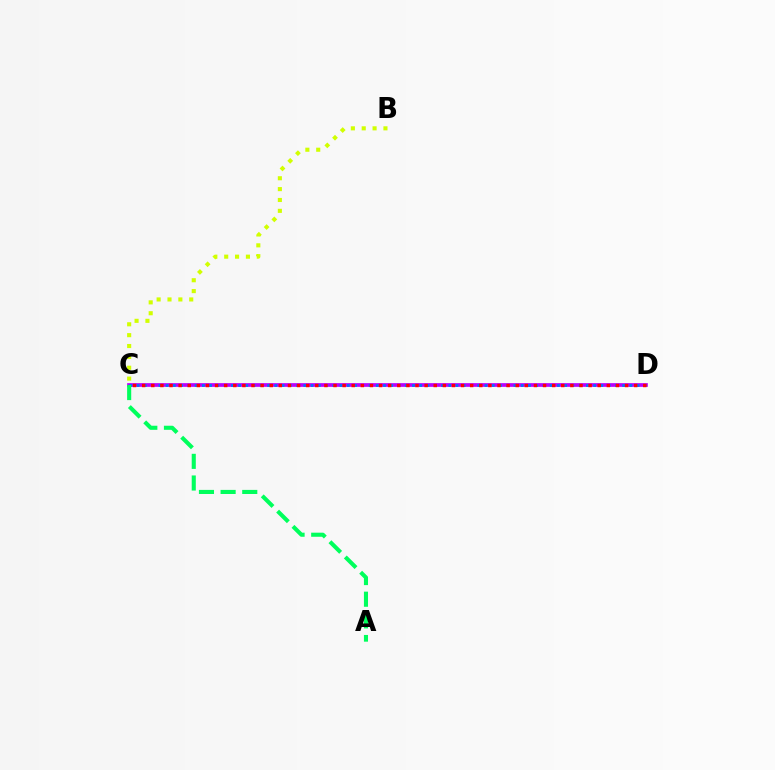{('B', 'C'): [{'color': '#d1ff00', 'line_style': 'dotted', 'thickness': 2.95}], ('C', 'D'): [{'color': '#b900ff', 'line_style': 'solid', 'thickness': 2.66}, {'color': '#0074ff', 'line_style': 'dotted', 'thickness': 1.97}, {'color': '#ff0000', 'line_style': 'dotted', 'thickness': 2.48}], ('A', 'C'): [{'color': '#00ff5c', 'line_style': 'dashed', 'thickness': 2.94}]}